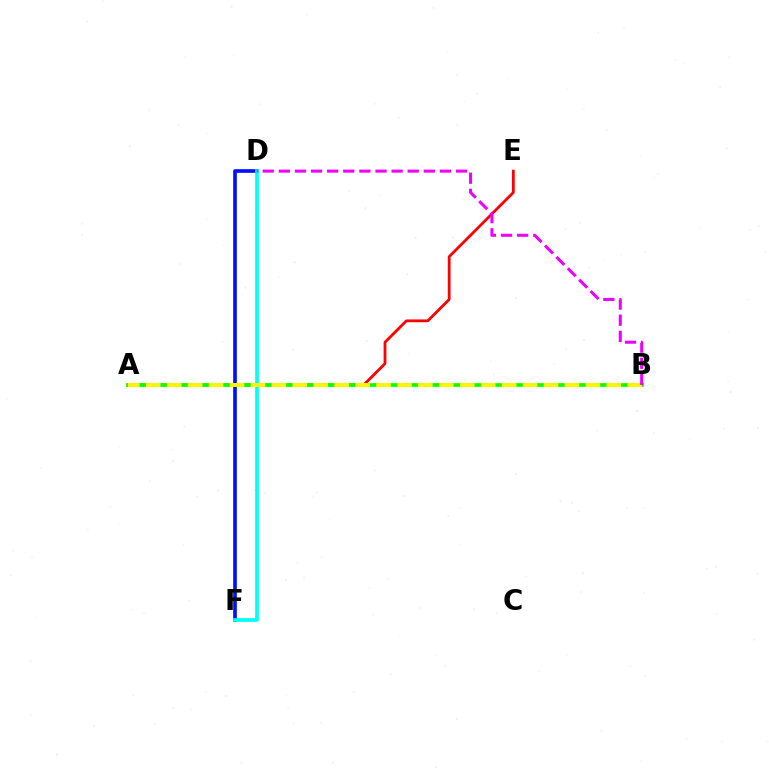{('D', 'F'): [{'color': '#0010ff', 'line_style': 'solid', 'thickness': 2.63}, {'color': '#00fff6', 'line_style': 'solid', 'thickness': 2.66}], ('A', 'E'): [{'color': '#ff0000', 'line_style': 'solid', 'thickness': 2.01}], ('A', 'B'): [{'color': '#08ff00', 'line_style': 'solid', 'thickness': 2.66}, {'color': '#fcf500', 'line_style': 'dashed', 'thickness': 2.84}], ('B', 'D'): [{'color': '#ee00ff', 'line_style': 'dashed', 'thickness': 2.19}]}